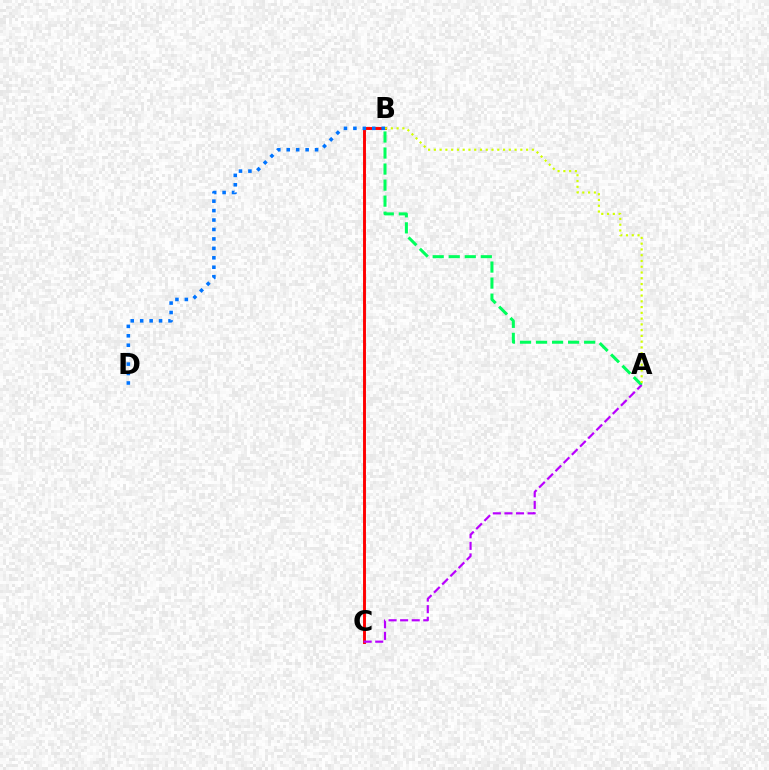{('A', 'B'): [{'color': '#00ff5c', 'line_style': 'dashed', 'thickness': 2.18}, {'color': '#d1ff00', 'line_style': 'dotted', 'thickness': 1.57}], ('B', 'C'): [{'color': '#ff0000', 'line_style': 'solid', 'thickness': 2.1}], ('A', 'C'): [{'color': '#b900ff', 'line_style': 'dashed', 'thickness': 1.57}], ('B', 'D'): [{'color': '#0074ff', 'line_style': 'dotted', 'thickness': 2.56}]}